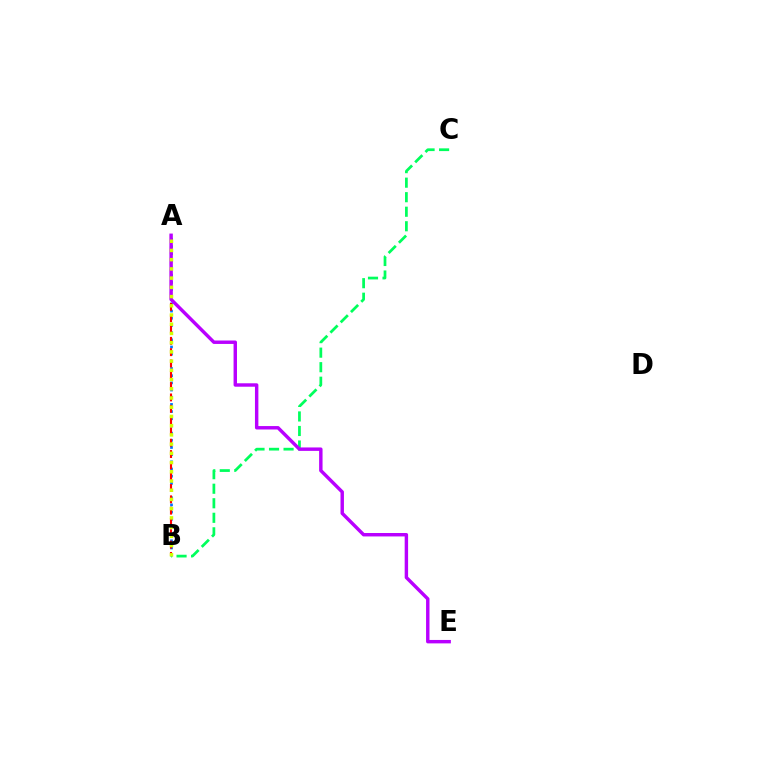{('A', 'B'): [{'color': '#0074ff', 'line_style': 'dotted', 'thickness': 1.95}, {'color': '#ff0000', 'line_style': 'dashed', 'thickness': 1.54}, {'color': '#d1ff00', 'line_style': 'dotted', 'thickness': 2.51}], ('B', 'C'): [{'color': '#00ff5c', 'line_style': 'dashed', 'thickness': 1.97}], ('A', 'E'): [{'color': '#b900ff', 'line_style': 'solid', 'thickness': 2.47}]}